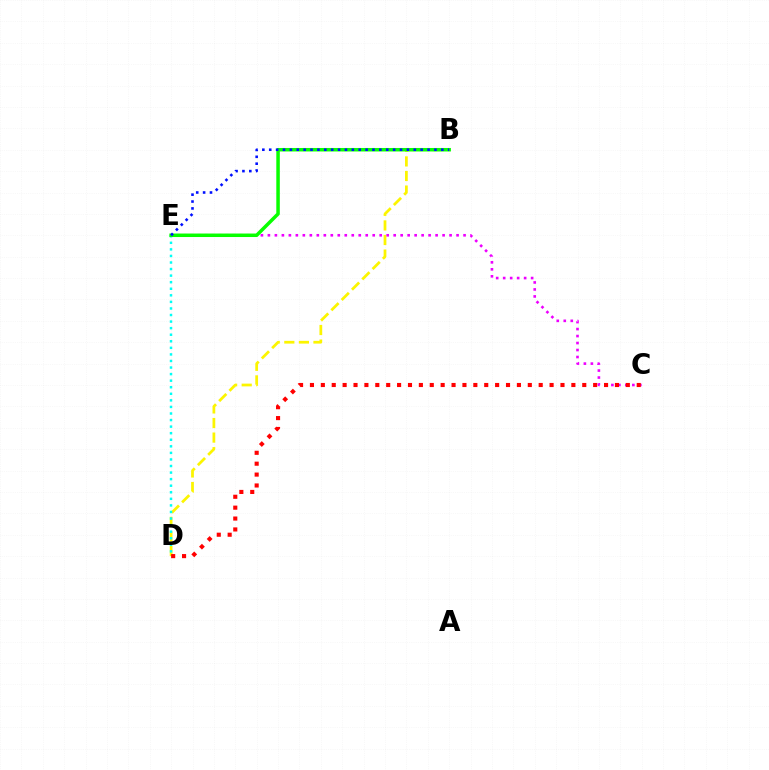{('B', 'D'): [{'color': '#fcf500', 'line_style': 'dashed', 'thickness': 1.98}], ('C', 'E'): [{'color': '#ee00ff', 'line_style': 'dotted', 'thickness': 1.9}], ('D', 'E'): [{'color': '#00fff6', 'line_style': 'dotted', 'thickness': 1.78}], ('B', 'E'): [{'color': '#08ff00', 'line_style': 'solid', 'thickness': 2.52}, {'color': '#0010ff', 'line_style': 'dotted', 'thickness': 1.87}], ('C', 'D'): [{'color': '#ff0000', 'line_style': 'dotted', 'thickness': 2.96}]}